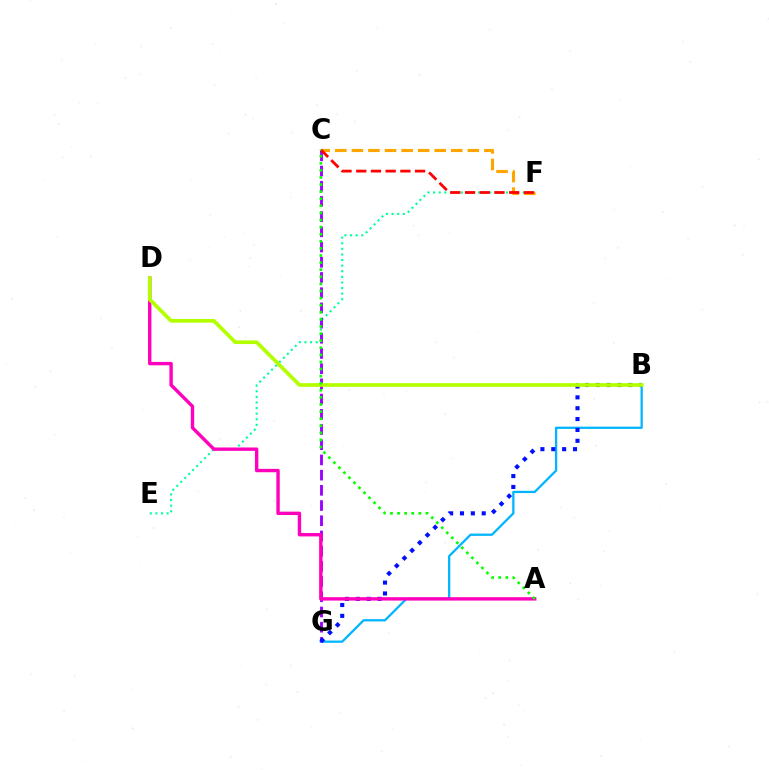{('E', 'F'): [{'color': '#00ff9d', 'line_style': 'dotted', 'thickness': 1.52}], ('B', 'G'): [{'color': '#00b5ff', 'line_style': 'solid', 'thickness': 1.63}, {'color': '#0010ff', 'line_style': 'dotted', 'thickness': 2.95}], ('C', 'G'): [{'color': '#9b00ff', 'line_style': 'dashed', 'thickness': 2.07}], ('A', 'D'): [{'color': '#ff00bd', 'line_style': 'solid', 'thickness': 2.44}], ('B', 'D'): [{'color': '#b3ff00', 'line_style': 'solid', 'thickness': 2.66}], ('C', 'F'): [{'color': '#ffa500', 'line_style': 'dashed', 'thickness': 2.25}, {'color': '#ff0000', 'line_style': 'dashed', 'thickness': 2.0}], ('A', 'C'): [{'color': '#08ff00', 'line_style': 'dotted', 'thickness': 1.93}]}